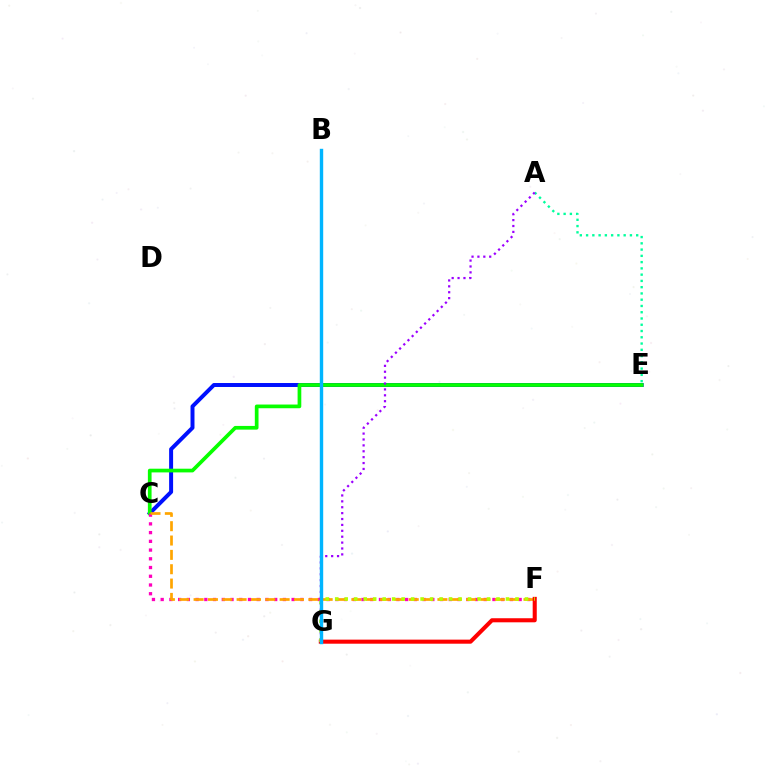{('C', 'E'): [{'color': '#0010ff', 'line_style': 'solid', 'thickness': 2.86}, {'color': '#08ff00', 'line_style': 'solid', 'thickness': 2.66}], ('A', 'E'): [{'color': '#00ff9d', 'line_style': 'dotted', 'thickness': 1.7}], ('C', 'F'): [{'color': '#ff00bd', 'line_style': 'dotted', 'thickness': 2.37}, {'color': '#ffa500', 'line_style': 'dashed', 'thickness': 1.95}], ('A', 'G'): [{'color': '#9b00ff', 'line_style': 'dotted', 'thickness': 1.6}], ('F', 'G'): [{'color': '#ff0000', 'line_style': 'solid', 'thickness': 2.93}, {'color': '#b3ff00', 'line_style': 'dotted', 'thickness': 2.58}], ('B', 'G'): [{'color': '#00b5ff', 'line_style': 'solid', 'thickness': 2.45}]}